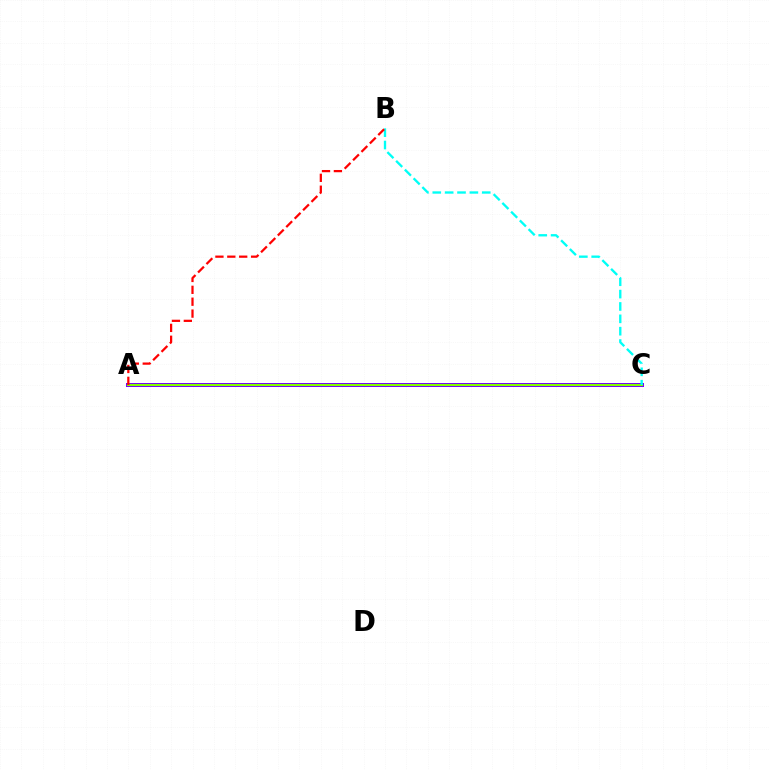{('A', 'C'): [{'color': '#7200ff', 'line_style': 'solid', 'thickness': 2.88}, {'color': '#84ff00', 'line_style': 'solid', 'thickness': 1.51}], ('B', 'C'): [{'color': '#00fff6', 'line_style': 'dashed', 'thickness': 1.68}], ('A', 'B'): [{'color': '#ff0000', 'line_style': 'dashed', 'thickness': 1.62}]}